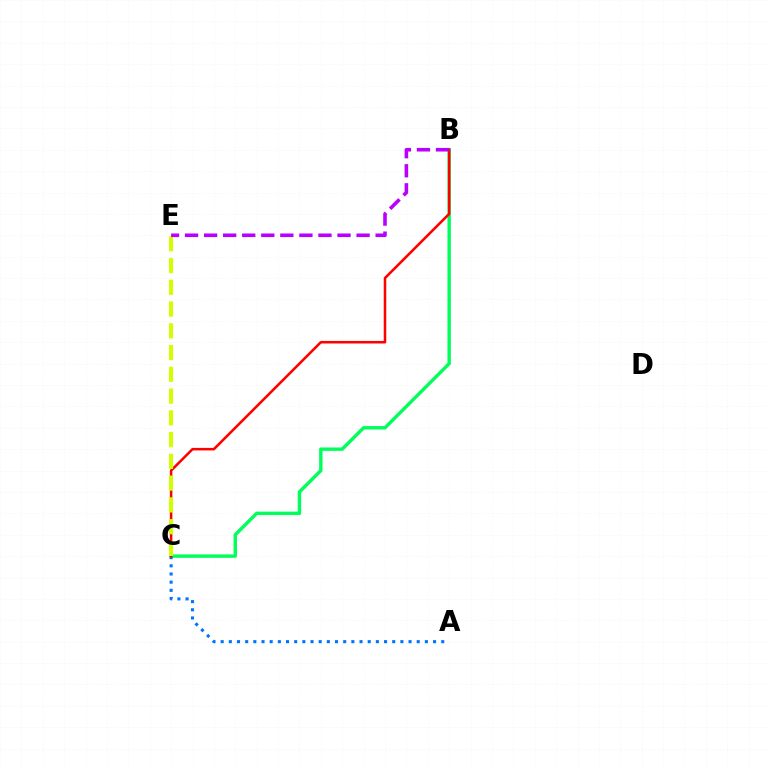{('B', 'C'): [{'color': '#00ff5c', 'line_style': 'solid', 'thickness': 2.45}, {'color': '#ff0000', 'line_style': 'solid', 'thickness': 1.83}], ('A', 'C'): [{'color': '#0074ff', 'line_style': 'dotted', 'thickness': 2.22}], ('C', 'E'): [{'color': '#d1ff00', 'line_style': 'dashed', 'thickness': 2.96}], ('B', 'E'): [{'color': '#b900ff', 'line_style': 'dashed', 'thickness': 2.59}]}